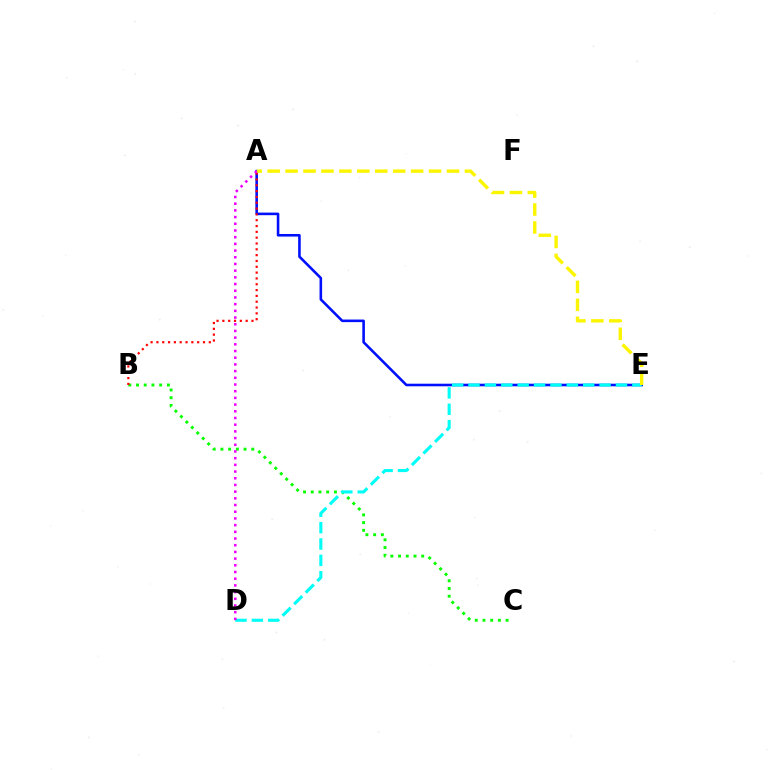{('B', 'C'): [{'color': '#08ff00', 'line_style': 'dotted', 'thickness': 2.1}], ('A', 'E'): [{'color': '#0010ff', 'line_style': 'solid', 'thickness': 1.86}, {'color': '#fcf500', 'line_style': 'dashed', 'thickness': 2.44}], ('A', 'B'): [{'color': '#ff0000', 'line_style': 'dotted', 'thickness': 1.58}], ('D', 'E'): [{'color': '#00fff6', 'line_style': 'dashed', 'thickness': 2.23}], ('A', 'D'): [{'color': '#ee00ff', 'line_style': 'dotted', 'thickness': 1.82}]}